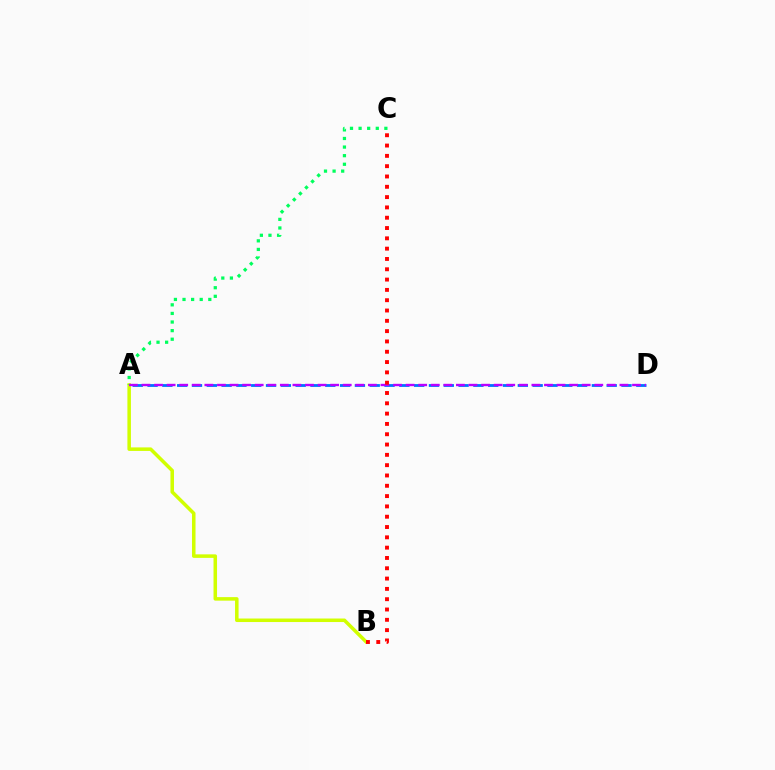{('A', 'B'): [{'color': '#d1ff00', 'line_style': 'solid', 'thickness': 2.54}], ('A', 'C'): [{'color': '#00ff5c', 'line_style': 'dotted', 'thickness': 2.34}], ('A', 'D'): [{'color': '#0074ff', 'line_style': 'dashed', 'thickness': 2.01}, {'color': '#b900ff', 'line_style': 'dashed', 'thickness': 1.71}], ('B', 'C'): [{'color': '#ff0000', 'line_style': 'dotted', 'thickness': 2.8}]}